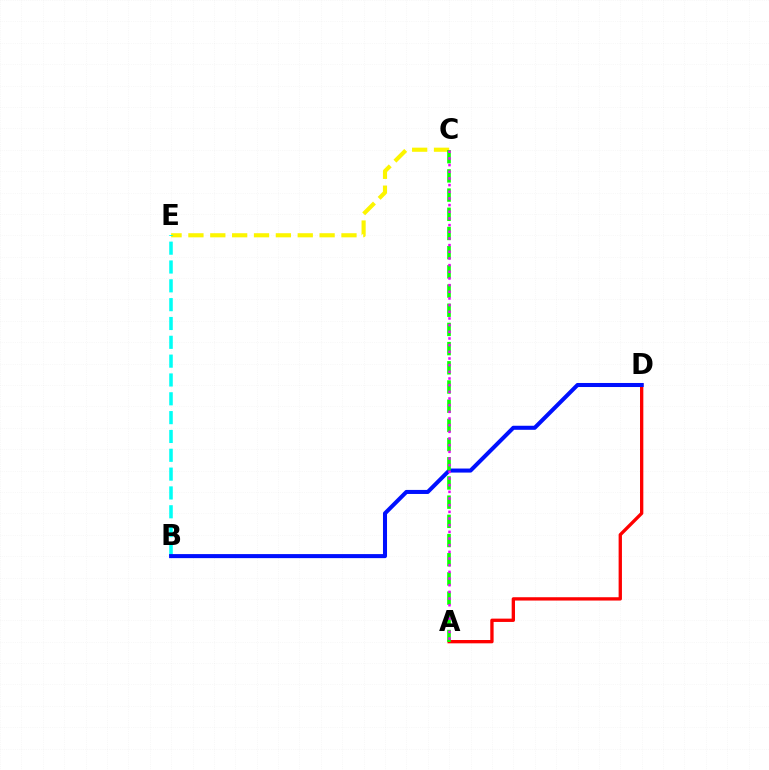{('C', 'E'): [{'color': '#fcf500', 'line_style': 'dashed', 'thickness': 2.97}], ('B', 'E'): [{'color': '#00fff6', 'line_style': 'dashed', 'thickness': 2.56}], ('A', 'D'): [{'color': '#ff0000', 'line_style': 'solid', 'thickness': 2.39}], ('B', 'D'): [{'color': '#0010ff', 'line_style': 'solid', 'thickness': 2.91}], ('A', 'C'): [{'color': '#08ff00', 'line_style': 'dashed', 'thickness': 2.61}, {'color': '#ee00ff', 'line_style': 'dotted', 'thickness': 1.81}]}